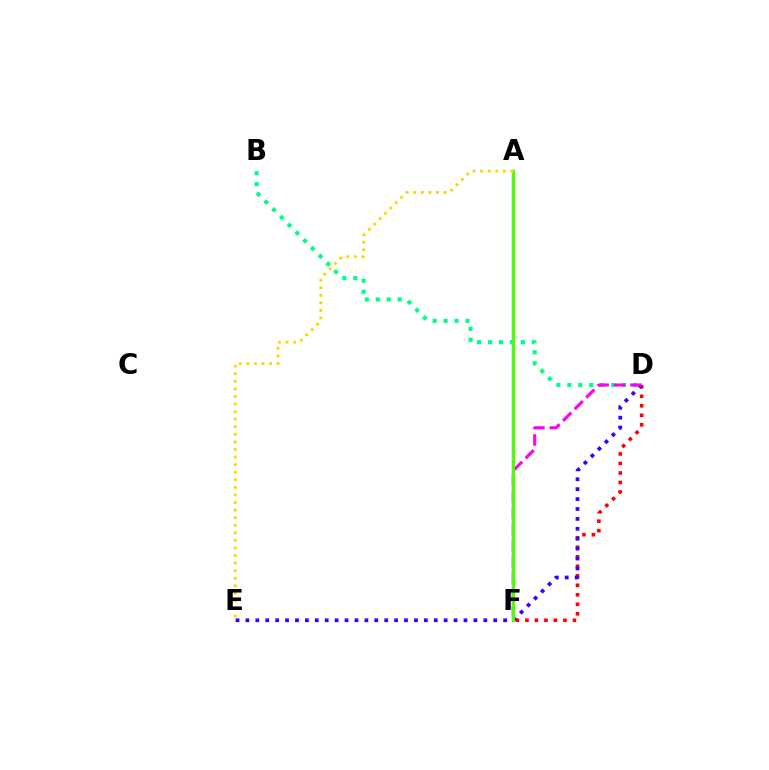{('A', 'F'): [{'color': '#009eff', 'line_style': 'solid', 'thickness': 1.72}, {'color': '#4fff00', 'line_style': 'solid', 'thickness': 2.16}], ('D', 'F'): [{'color': '#ff0000', 'line_style': 'dotted', 'thickness': 2.58}, {'color': '#ff00ed', 'line_style': 'dashed', 'thickness': 2.23}], ('D', 'E'): [{'color': '#3700ff', 'line_style': 'dotted', 'thickness': 2.69}], ('B', 'D'): [{'color': '#00ff86', 'line_style': 'dotted', 'thickness': 2.98}], ('A', 'E'): [{'color': '#ffd500', 'line_style': 'dotted', 'thickness': 2.06}]}